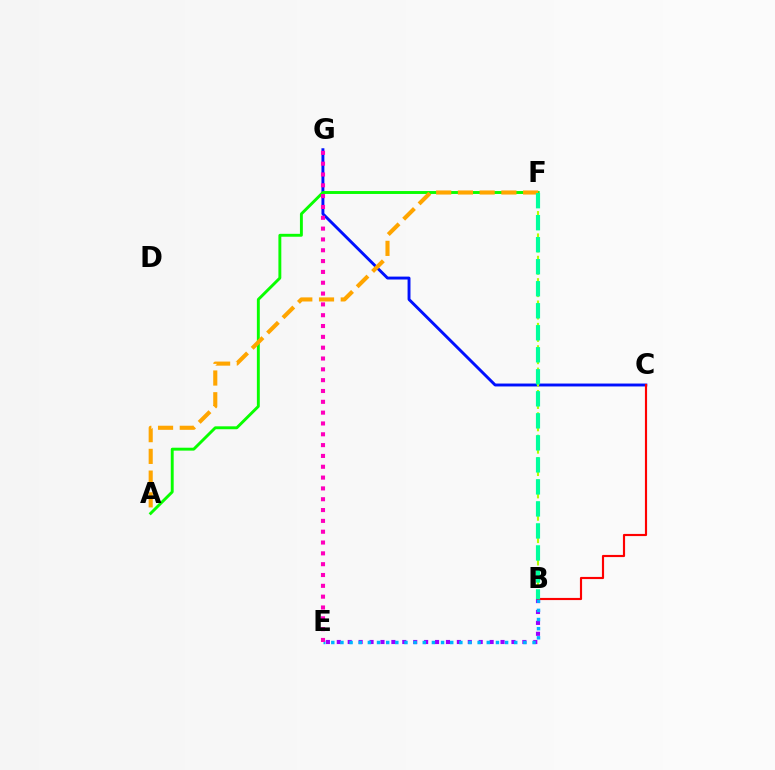{('C', 'G'): [{'color': '#0010ff', 'line_style': 'solid', 'thickness': 2.09}], ('B', 'E'): [{'color': '#9b00ff', 'line_style': 'dotted', 'thickness': 2.97}, {'color': '#00b5ff', 'line_style': 'dotted', 'thickness': 2.49}], ('B', 'F'): [{'color': '#b3ff00', 'line_style': 'dashed', 'thickness': 1.52}, {'color': '#00ff9d', 'line_style': 'dashed', 'thickness': 2.99}], ('B', 'C'): [{'color': '#ff0000', 'line_style': 'solid', 'thickness': 1.55}], ('A', 'F'): [{'color': '#08ff00', 'line_style': 'solid', 'thickness': 2.09}, {'color': '#ffa500', 'line_style': 'dashed', 'thickness': 2.95}], ('E', 'G'): [{'color': '#ff00bd', 'line_style': 'dotted', 'thickness': 2.94}]}